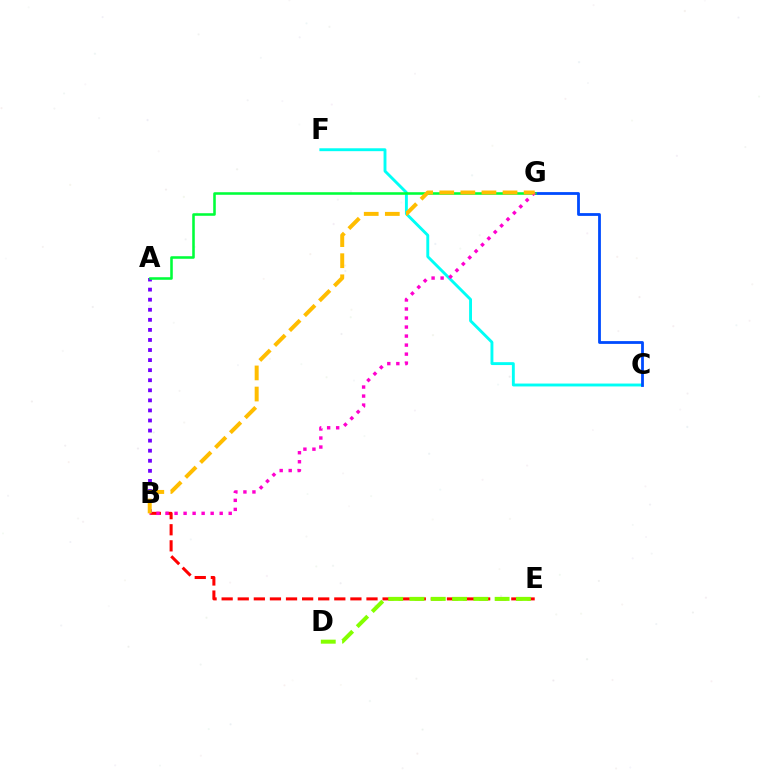{('B', 'E'): [{'color': '#ff0000', 'line_style': 'dashed', 'thickness': 2.19}], ('A', 'B'): [{'color': '#7200ff', 'line_style': 'dotted', 'thickness': 2.74}], ('C', 'F'): [{'color': '#00fff6', 'line_style': 'solid', 'thickness': 2.08}], ('C', 'G'): [{'color': '#004bff', 'line_style': 'solid', 'thickness': 2.01}], ('A', 'G'): [{'color': '#00ff39', 'line_style': 'solid', 'thickness': 1.85}], ('D', 'E'): [{'color': '#84ff00', 'line_style': 'dashed', 'thickness': 2.89}], ('B', 'G'): [{'color': '#ff00cf', 'line_style': 'dotted', 'thickness': 2.45}, {'color': '#ffbd00', 'line_style': 'dashed', 'thickness': 2.87}]}